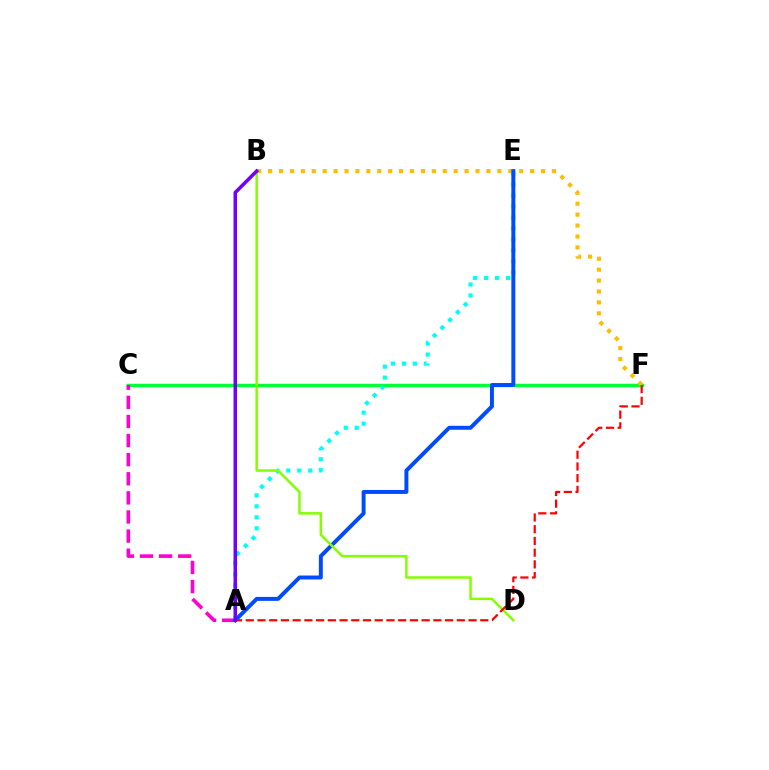{('C', 'F'): [{'color': '#00ff39', 'line_style': 'solid', 'thickness': 2.5}], ('B', 'F'): [{'color': '#ffbd00', 'line_style': 'dotted', 'thickness': 2.97}], ('A', 'E'): [{'color': '#00fff6', 'line_style': 'dotted', 'thickness': 2.98}, {'color': '#004bff', 'line_style': 'solid', 'thickness': 2.84}], ('A', 'C'): [{'color': '#ff00cf', 'line_style': 'dashed', 'thickness': 2.6}], ('B', 'D'): [{'color': '#84ff00', 'line_style': 'solid', 'thickness': 1.8}], ('A', 'F'): [{'color': '#ff0000', 'line_style': 'dashed', 'thickness': 1.59}], ('A', 'B'): [{'color': '#7200ff', 'line_style': 'solid', 'thickness': 2.54}]}